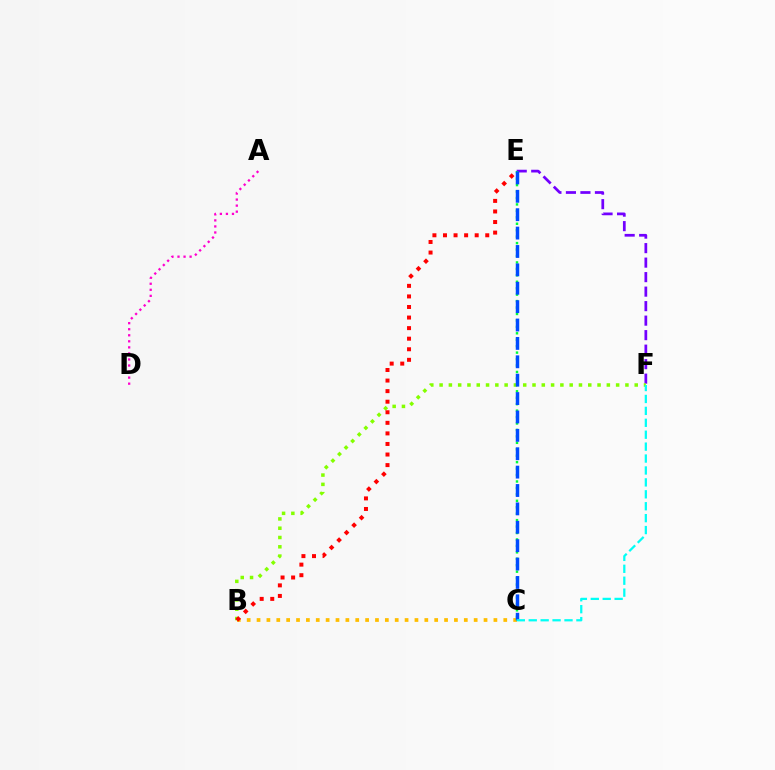{('A', 'D'): [{'color': '#ff00cf', 'line_style': 'dotted', 'thickness': 1.64}], ('B', 'C'): [{'color': '#ffbd00', 'line_style': 'dotted', 'thickness': 2.68}], ('E', 'F'): [{'color': '#7200ff', 'line_style': 'dashed', 'thickness': 1.97}], ('C', 'E'): [{'color': '#00ff39', 'line_style': 'dotted', 'thickness': 1.75}, {'color': '#004bff', 'line_style': 'dashed', 'thickness': 2.5}], ('B', 'F'): [{'color': '#84ff00', 'line_style': 'dotted', 'thickness': 2.52}], ('C', 'F'): [{'color': '#00fff6', 'line_style': 'dashed', 'thickness': 1.62}], ('B', 'E'): [{'color': '#ff0000', 'line_style': 'dotted', 'thickness': 2.87}]}